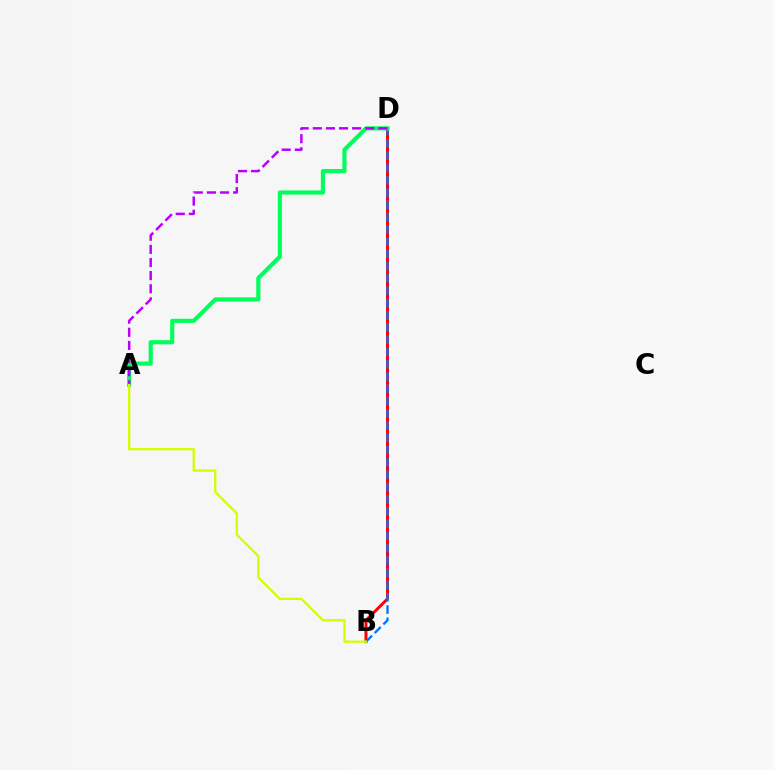{('B', 'D'): [{'color': '#ff0000', 'line_style': 'solid', 'thickness': 2.13}, {'color': '#0074ff', 'line_style': 'dashed', 'thickness': 1.67}], ('A', 'D'): [{'color': '#00ff5c', 'line_style': 'solid', 'thickness': 2.98}, {'color': '#b900ff', 'line_style': 'dashed', 'thickness': 1.78}], ('A', 'B'): [{'color': '#d1ff00', 'line_style': 'solid', 'thickness': 1.64}]}